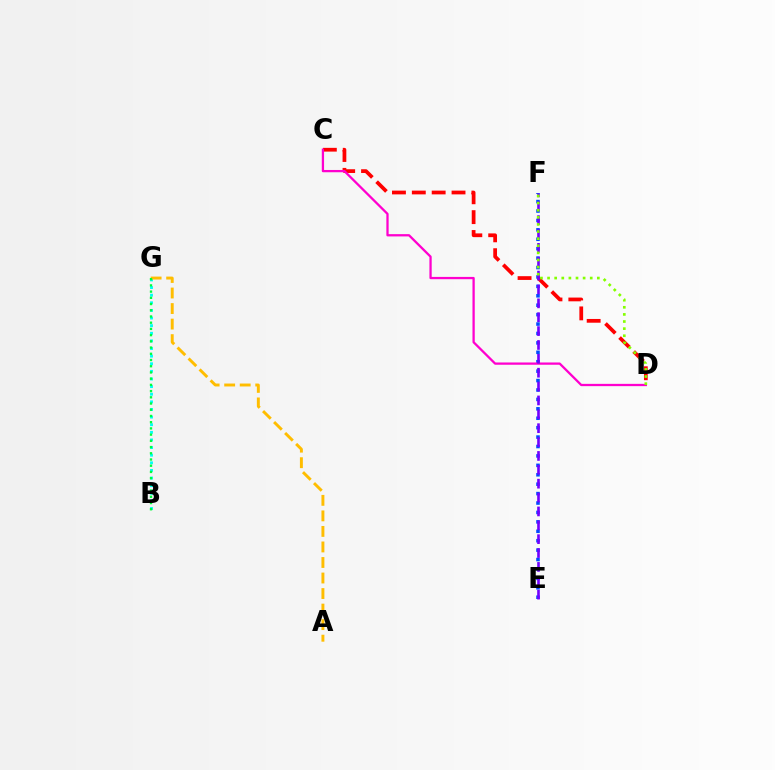{('E', 'F'): [{'color': '#004bff', 'line_style': 'dotted', 'thickness': 2.56}, {'color': '#7200ff', 'line_style': 'dashed', 'thickness': 1.88}], ('B', 'G'): [{'color': '#00fff6', 'line_style': 'dotted', 'thickness': 2.07}, {'color': '#00ff39', 'line_style': 'dotted', 'thickness': 1.69}], ('A', 'G'): [{'color': '#ffbd00', 'line_style': 'dashed', 'thickness': 2.11}], ('C', 'D'): [{'color': '#ff0000', 'line_style': 'dashed', 'thickness': 2.7}, {'color': '#ff00cf', 'line_style': 'solid', 'thickness': 1.64}], ('D', 'F'): [{'color': '#84ff00', 'line_style': 'dotted', 'thickness': 1.93}]}